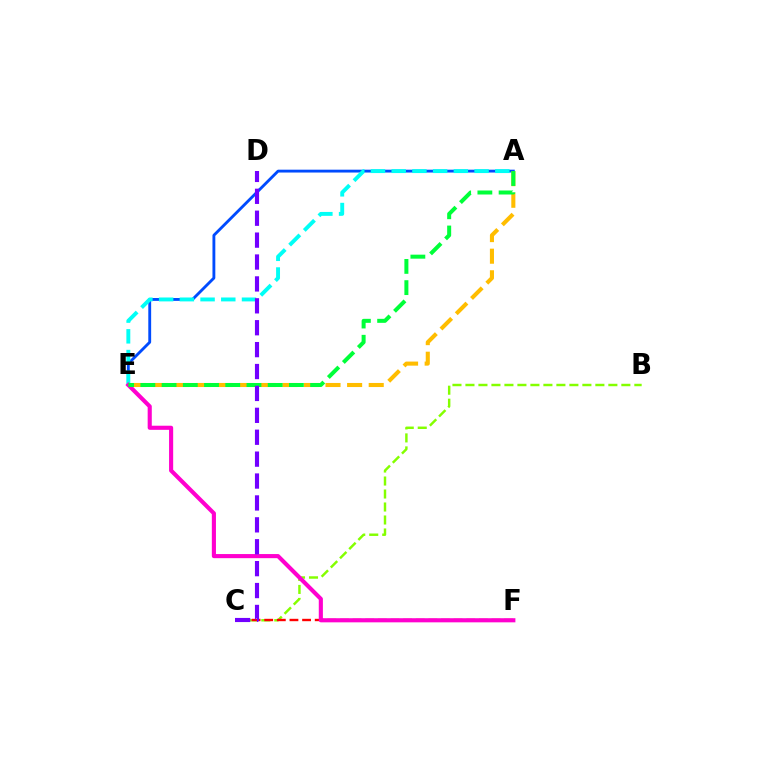{('A', 'E'): [{'color': '#004bff', 'line_style': 'solid', 'thickness': 2.05}, {'color': '#00fff6', 'line_style': 'dashed', 'thickness': 2.81}, {'color': '#ffbd00', 'line_style': 'dashed', 'thickness': 2.93}, {'color': '#00ff39', 'line_style': 'dashed', 'thickness': 2.88}], ('B', 'C'): [{'color': '#84ff00', 'line_style': 'dashed', 'thickness': 1.77}], ('C', 'F'): [{'color': '#ff0000', 'line_style': 'dashed', 'thickness': 1.72}], ('E', 'F'): [{'color': '#ff00cf', 'line_style': 'solid', 'thickness': 2.96}], ('C', 'D'): [{'color': '#7200ff', 'line_style': 'dashed', 'thickness': 2.98}]}